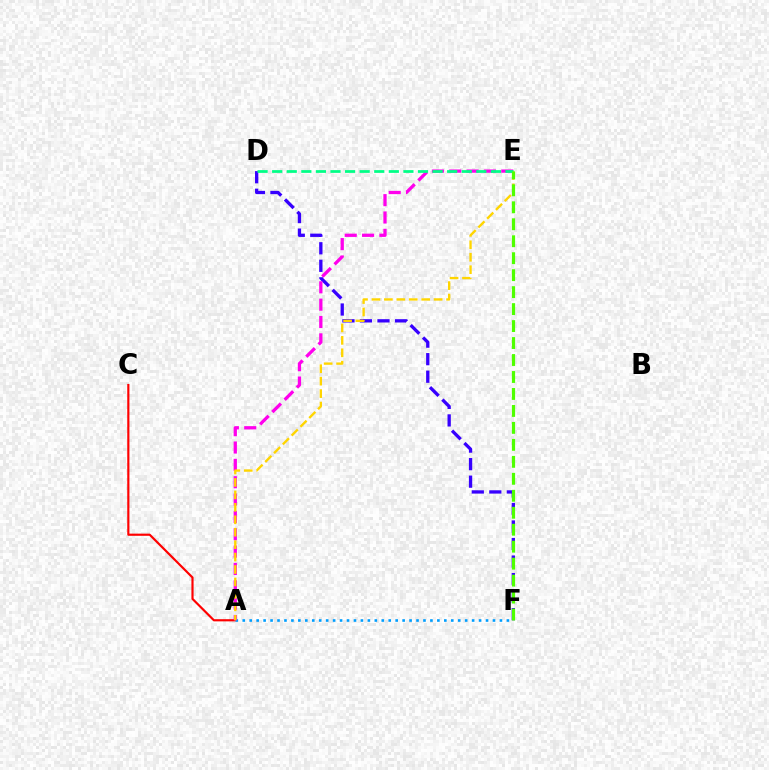{('A', 'C'): [{'color': '#ff0000', 'line_style': 'solid', 'thickness': 1.56}], ('A', 'F'): [{'color': '#009eff', 'line_style': 'dotted', 'thickness': 1.89}], ('D', 'F'): [{'color': '#3700ff', 'line_style': 'dashed', 'thickness': 2.38}], ('A', 'E'): [{'color': '#ff00ed', 'line_style': 'dashed', 'thickness': 2.36}, {'color': '#ffd500', 'line_style': 'dashed', 'thickness': 1.69}], ('D', 'E'): [{'color': '#00ff86', 'line_style': 'dashed', 'thickness': 1.98}], ('E', 'F'): [{'color': '#4fff00', 'line_style': 'dashed', 'thickness': 2.31}]}